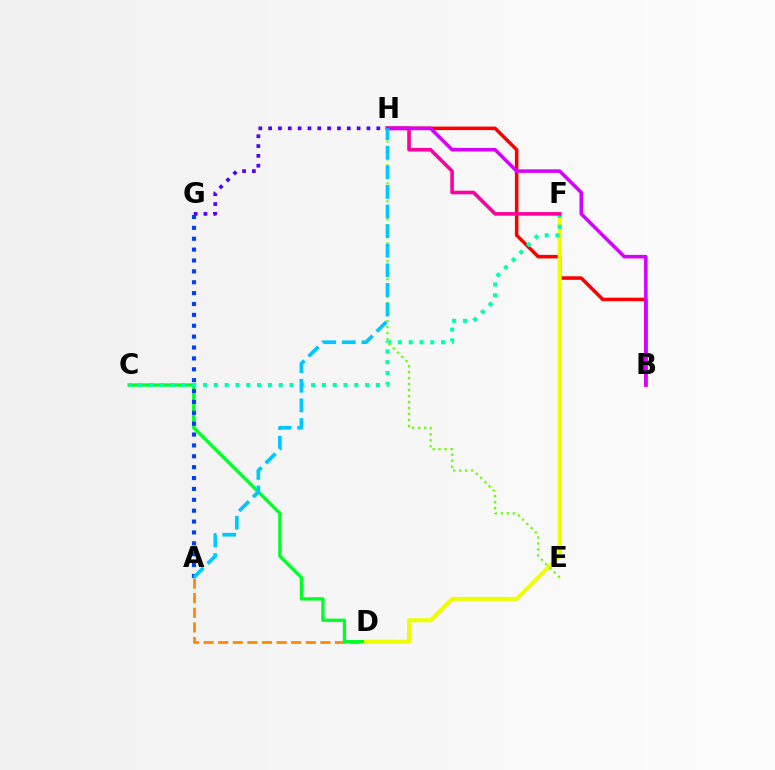{('G', 'H'): [{'color': '#4f00ff', 'line_style': 'dotted', 'thickness': 2.67}], ('B', 'H'): [{'color': '#ff0000', 'line_style': 'solid', 'thickness': 2.54}, {'color': '#d600ff', 'line_style': 'solid', 'thickness': 2.56}], ('A', 'D'): [{'color': '#ff8800', 'line_style': 'dashed', 'thickness': 1.98}], ('C', 'D'): [{'color': '#00ff27', 'line_style': 'solid', 'thickness': 2.37}], ('D', 'F'): [{'color': '#eeff00', 'line_style': 'solid', 'thickness': 2.89}], ('C', 'F'): [{'color': '#00ffaf', 'line_style': 'dotted', 'thickness': 2.93}], ('F', 'H'): [{'color': '#ff00a0', 'line_style': 'solid', 'thickness': 2.6}], ('E', 'H'): [{'color': '#66ff00', 'line_style': 'dotted', 'thickness': 1.63}], ('A', 'G'): [{'color': '#003fff', 'line_style': 'dotted', 'thickness': 2.96}], ('A', 'H'): [{'color': '#00c7ff', 'line_style': 'dashed', 'thickness': 2.66}]}